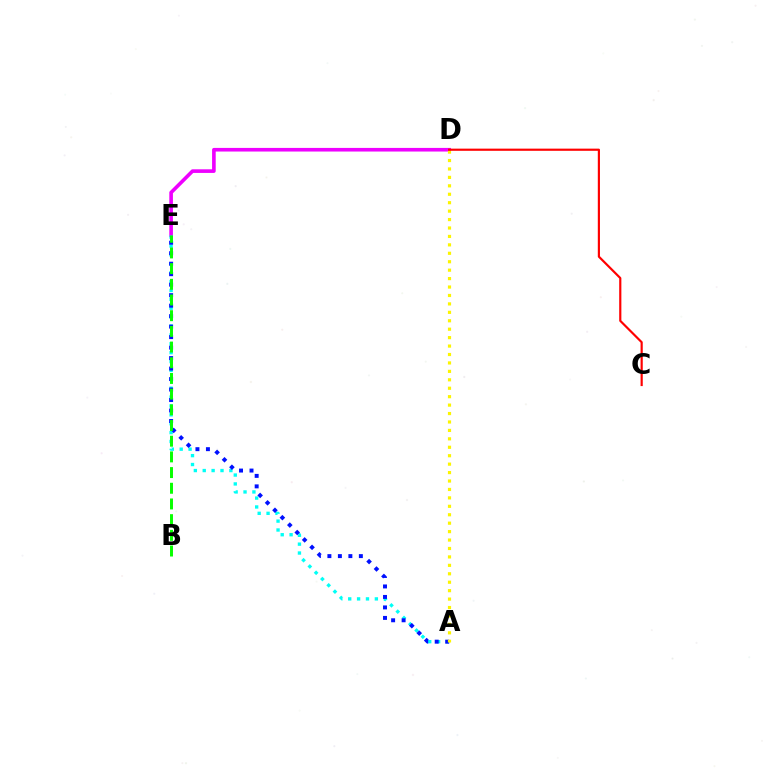{('D', 'E'): [{'color': '#ee00ff', 'line_style': 'solid', 'thickness': 2.61}], ('A', 'E'): [{'color': '#00fff6', 'line_style': 'dotted', 'thickness': 2.41}, {'color': '#0010ff', 'line_style': 'dotted', 'thickness': 2.85}], ('B', 'E'): [{'color': '#08ff00', 'line_style': 'dashed', 'thickness': 2.13}], ('A', 'D'): [{'color': '#fcf500', 'line_style': 'dotted', 'thickness': 2.29}], ('C', 'D'): [{'color': '#ff0000', 'line_style': 'solid', 'thickness': 1.57}]}